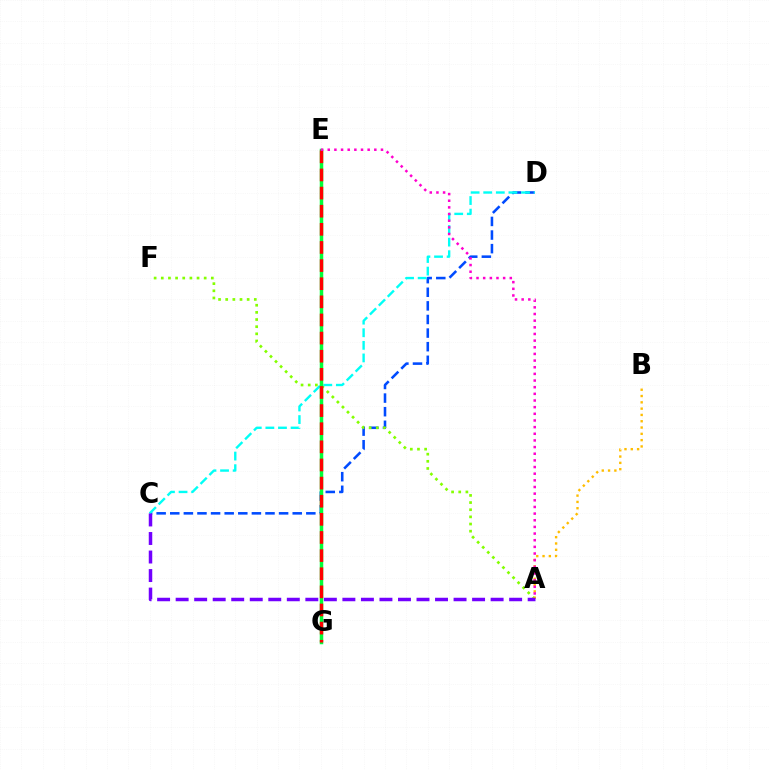{('C', 'D'): [{'color': '#004bff', 'line_style': 'dashed', 'thickness': 1.85}, {'color': '#00fff6', 'line_style': 'dashed', 'thickness': 1.71}], ('A', 'F'): [{'color': '#84ff00', 'line_style': 'dotted', 'thickness': 1.94}], ('A', 'B'): [{'color': '#ffbd00', 'line_style': 'dotted', 'thickness': 1.71}], ('E', 'G'): [{'color': '#00ff39', 'line_style': 'solid', 'thickness': 2.51}, {'color': '#ff0000', 'line_style': 'dashed', 'thickness': 2.46}], ('A', 'C'): [{'color': '#7200ff', 'line_style': 'dashed', 'thickness': 2.52}], ('A', 'E'): [{'color': '#ff00cf', 'line_style': 'dotted', 'thickness': 1.81}]}